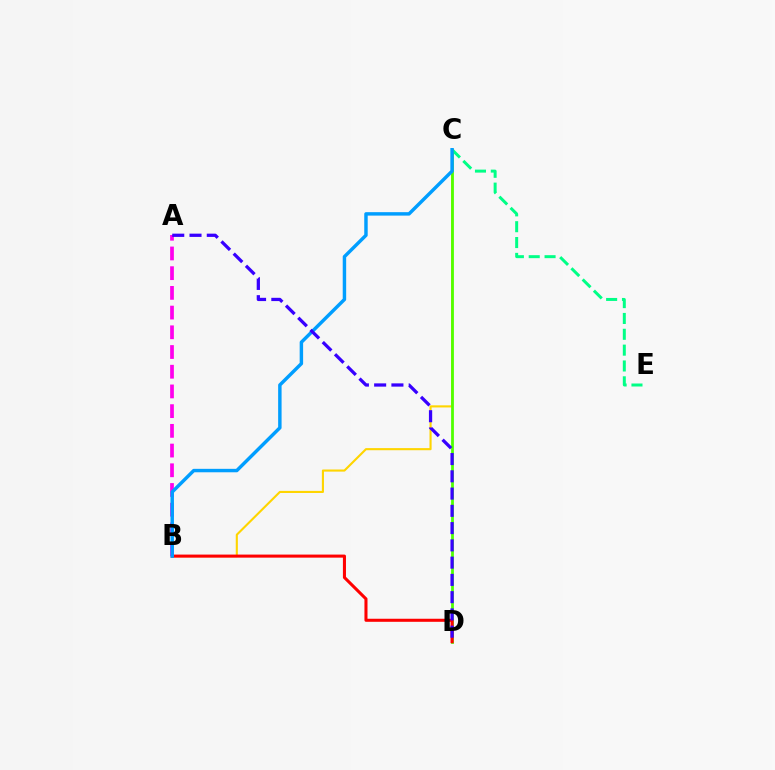{('C', 'E'): [{'color': '#00ff86', 'line_style': 'dashed', 'thickness': 2.15}], ('B', 'C'): [{'color': '#ffd500', 'line_style': 'solid', 'thickness': 1.52}, {'color': '#009eff', 'line_style': 'solid', 'thickness': 2.48}], ('C', 'D'): [{'color': '#4fff00', 'line_style': 'solid', 'thickness': 2.0}], ('B', 'D'): [{'color': '#ff0000', 'line_style': 'solid', 'thickness': 2.2}], ('A', 'B'): [{'color': '#ff00ed', 'line_style': 'dashed', 'thickness': 2.68}], ('A', 'D'): [{'color': '#3700ff', 'line_style': 'dashed', 'thickness': 2.35}]}